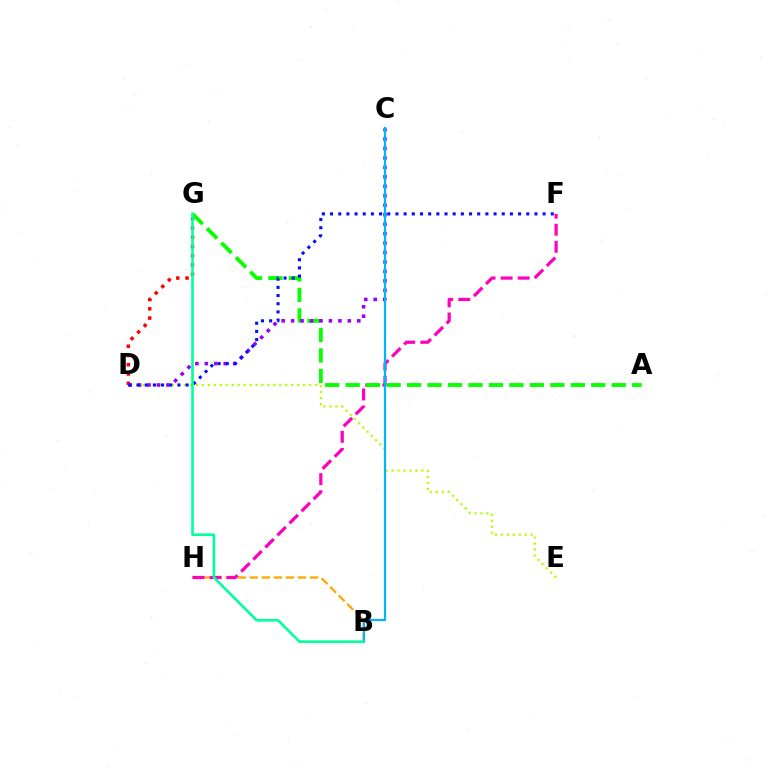{('B', 'H'): [{'color': '#ffa500', 'line_style': 'dashed', 'thickness': 1.64}], ('F', 'H'): [{'color': '#ff00bd', 'line_style': 'dashed', 'thickness': 2.32}], ('D', 'G'): [{'color': '#ff0000', 'line_style': 'dotted', 'thickness': 2.51}], ('D', 'E'): [{'color': '#b3ff00', 'line_style': 'dotted', 'thickness': 1.62}], ('A', 'G'): [{'color': '#08ff00', 'line_style': 'dashed', 'thickness': 2.78}], ('C', 'D'): [{'color': '#9b00ff', 'line_style': 'dotted', 'thickness': 2.57}], ('B', 'C'): [{'color': '#00b5ff', 'line_style': 'solid', 'thickness': 1.62}], ('D', 'F'): [{'color': '#0010ff', 'line_style': 'dotted', 'thickness': 2.22}], ('B', 'G'): [{'color': '#00ff9d', 'line_style': 'solid', 'thickness': 1.87}]}